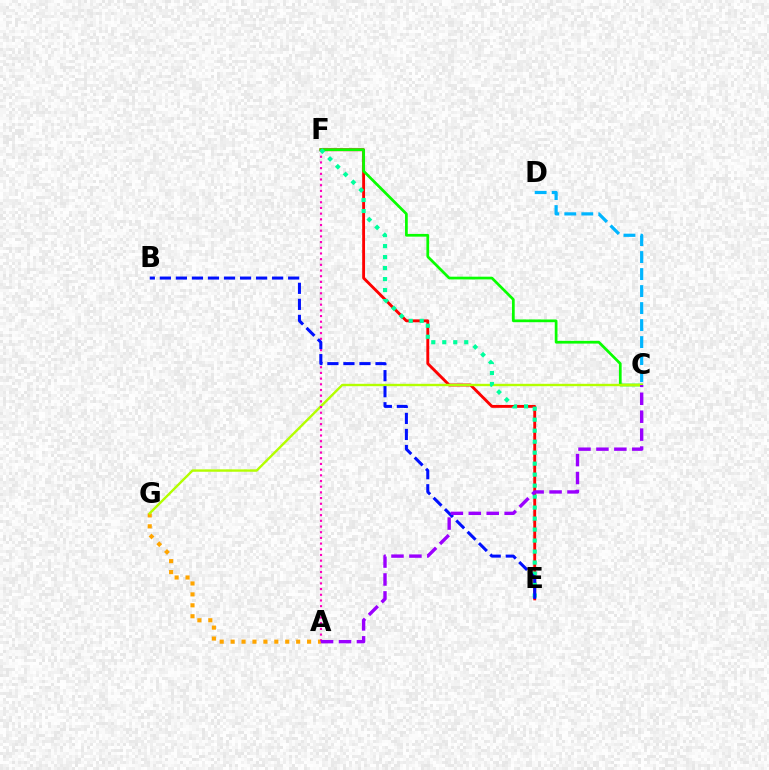{('E', 'F'): [{'color': '#ff0000', 'line_style': 'solid', 'thickness': 2.06}, {'color': '#00ff9d', 'line_style': 'dotted', 'thickness': 2.99}], ('C', 'F'): [{'color': '#08ff00', 'line_style': 'solid', 'thickness': 1.96}], ('A', 'G'): [{'color': '#ffa500', 'line_style': 'dotted', 'thickness': 2.97}], ('C', 'G'): [{'color': '#b3ff00', 'line_style': 'solid', 'thickness': 1.72}], ('A', 'F'): [{'color': '#ff00bd', 'line_style': 'dotted', 'thickness': 1.55}], ('B', 'E'): [{'color': '#0010ff', 'line_style': 'dashed', 'thickness': 2.18}], ('C', 'D'): [{'color': '#00b5ff', 'line_style': 'dashed', 'thickness': 2.31}], ('A', 'C'): [{'color': '#9b00ff', 'line_style': 'dashed', 'thickness': 2.44}]}